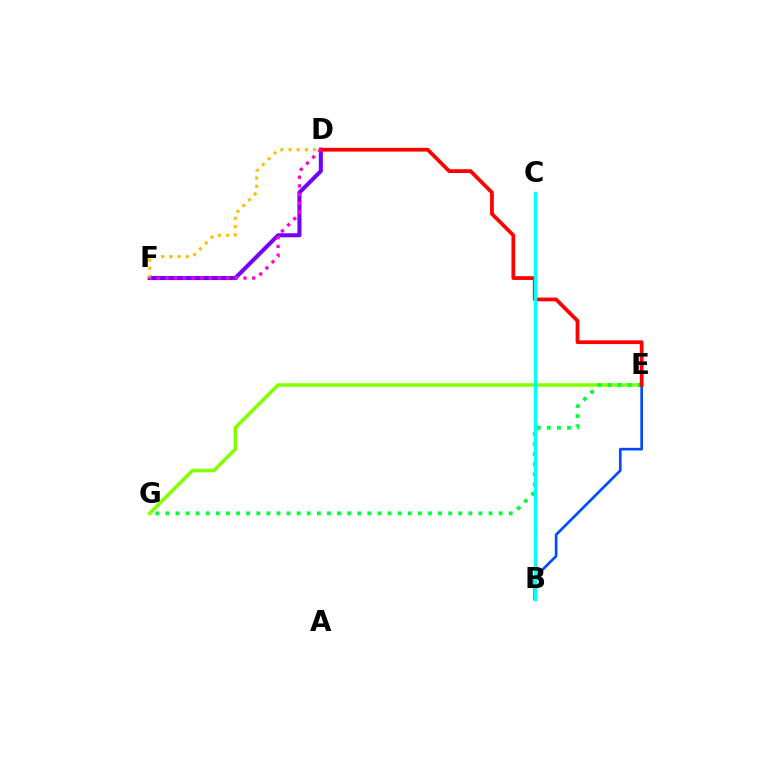{('E', 'G'): [{'color': '#84ff00', 'line_style': 'solid', 'thickness': 2.55}, {'color': '#00ff39', 'line_style': 'dotted', 'thickness': 2.74}], ('B', 'E'): [{'color': '#004bff', 'line_style': 'solid', 'thickness': 1.93}], ('D', 'F'): [{'color': '#7200ff', 'line_style': 'solid', 'thickness': 2.92}, {'color': '#ffbd00', 'line_style': 'dotted', 'thickness': 2.23}, {'color': '#ff00cf', 'line_style': 'dotted', 'thickness': 2.36}], ('D', 'E'): [{'color': '#ff0000', 'line_style': 'solid', 'thickness': 2.7}], ('B', 'C'): [{'color': '#00fff6', 'line_style': 'solid', 'thickness': 2.47}]}